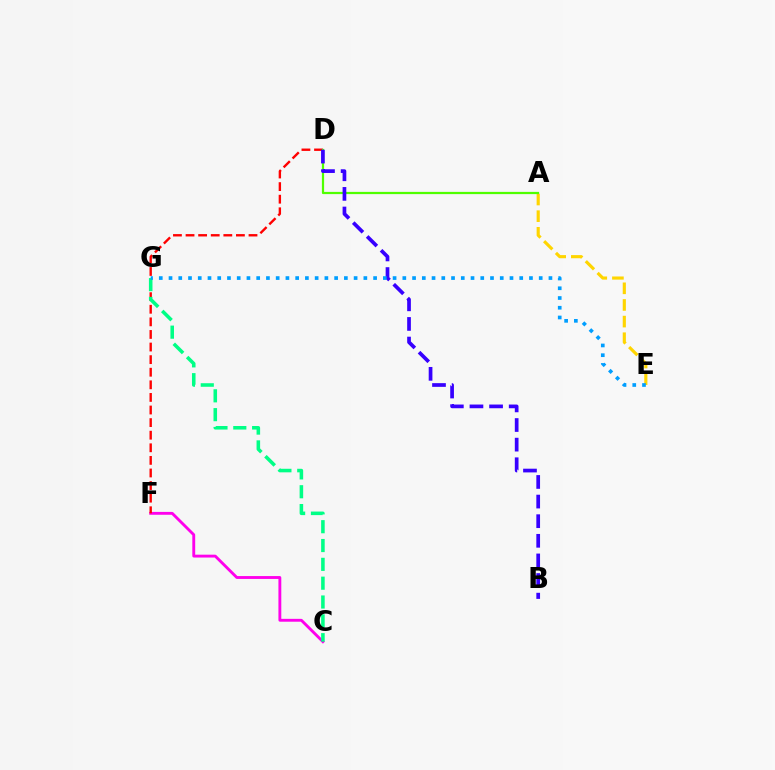{('C', 'F'): [{'color': '#ff00ed', 'line_style': 'solid', 'thickness': 2.06}], ('A', 'E'): [{'color': '#ffd500', 'line_style': 'dashed', 'thickness': 2.26}], ('D', 'F'): [{'color': '#ff0000', 'line_style': 'dashed', 'thickness': 1.71}], ('C', 'G'): [{'color': '#00ff86', 'line_style': 'dashed', 'thickness': 2.56}], ('A', 'D'): [{'color': '#4fff00', 'line_style': 'solid', 'thickness': 1.6}], ('B', 'D'): [{'color': '#3700ff', 'line_style': 'dashed', 'thickness': 2.66}], ('E', 'G'): [{'color': '#009eff', 'line_style': 'dotted', 'thickness': 2.65}]}